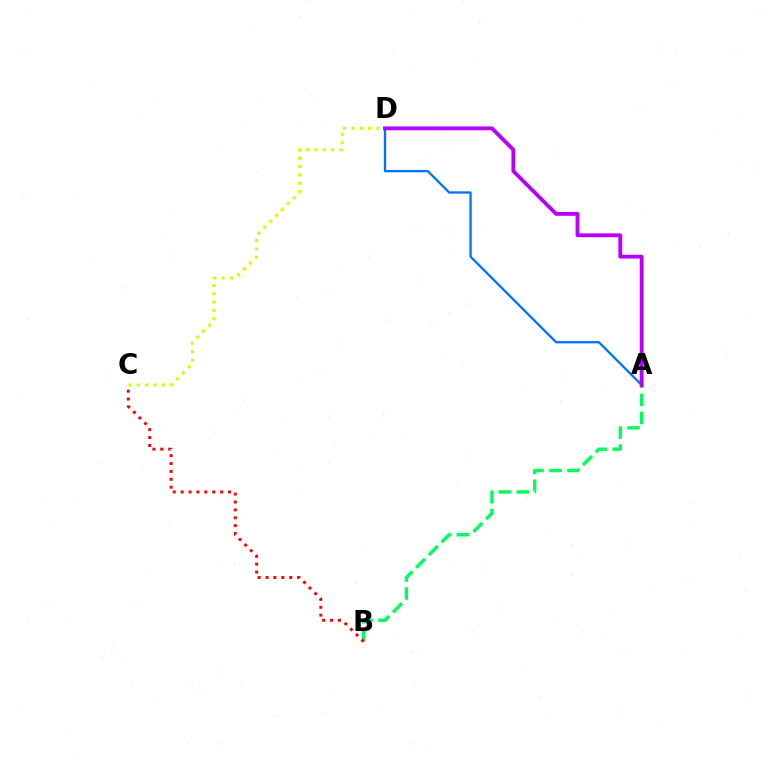{('C', 'D'): [{'color': '#d1ff00', 'line_style': 'dotted', 'thickness': 2.27}], ('A', 'B'): [{'color': '#00ff5c', 'line_style': 'dashed', 'thickness': 2.45}], ('A', 'D'): [{'color': '#0074ff', 'line_style': 'solid', 'thickness': 1.66}, {'color': '#b900ff', 'line_style': 'solid', 'thickness': 2.77}], ('B', 'C'): [{'color': '#ff0000', 'line_style': 'dotted', 'thickness': 2.14}]}